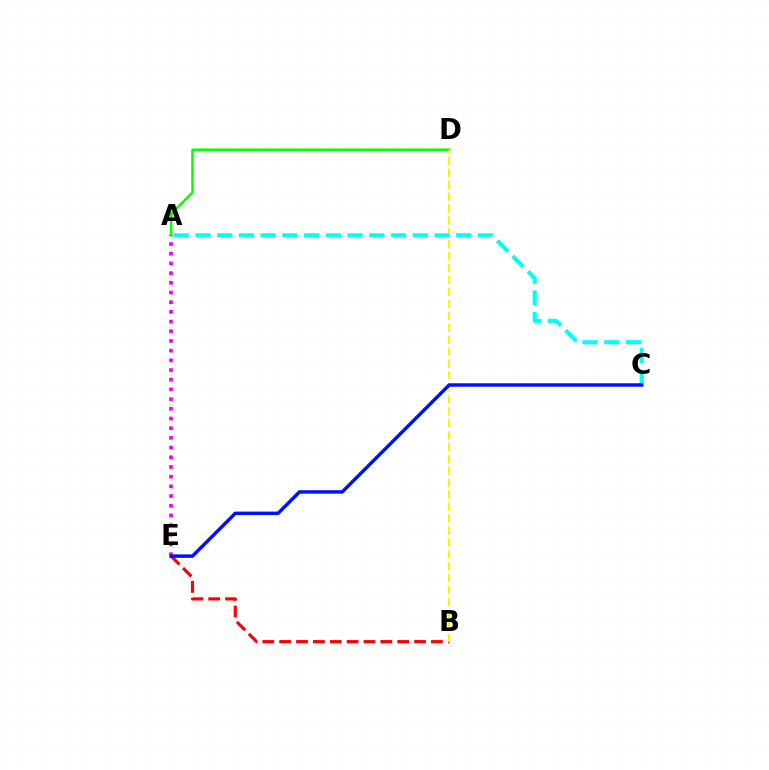{('A', 'E'): [{'color': '#ee00ff', 'line_style': 'dotted', 'thickness': 2.63}], ('B', 'E'): [{'color': '#ff0000', 'line_style': 'dashed', 'thickness': 2.29}], ('A', 'D'): [{'color': '#08ff00', 'line_style': 'solid', 'thickness': 1.84}], ('B', 'D'): [{'color': '#fcf500', 'line_style': 'dashed', 'thickness': 1.62}], ('A', 'C'): [{'color': '#00fff6', 'line_style': 'dashed', 'thickness': 2.95}], ('C', 'E'): [{'color': '#0010ff', 'line_style': 'solid', 'thickness': 2.5}]}